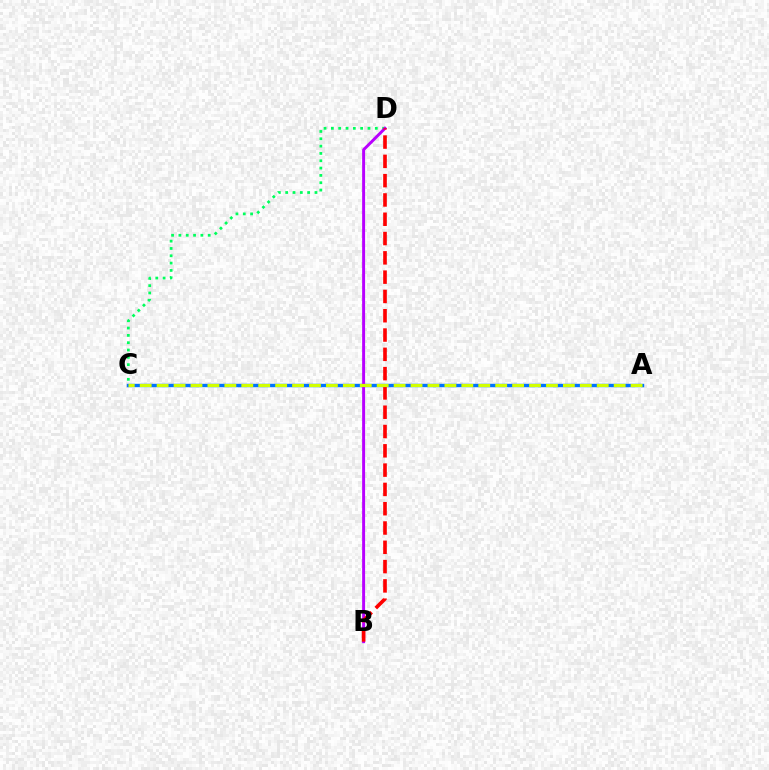{('C', 'D'): [{'color': '#00ff5c', 'line_style': 'dotted', 'thickness': 1.99}], ('A', 'C'): [{'color': '#0074ff', 'line_style': 'solid', 'thickness': 2.44}, {'color': '#d1ff00', 'line_style': 'dashed', 'thickness': 2.3}], ('B', 'D'): [{'color': '#b900ff', 'line_style': 'solid', 'thickness': 2.12}, {'color': '#ff0000', 'line_style': 'dashed', 'thickness': 2.62}]}